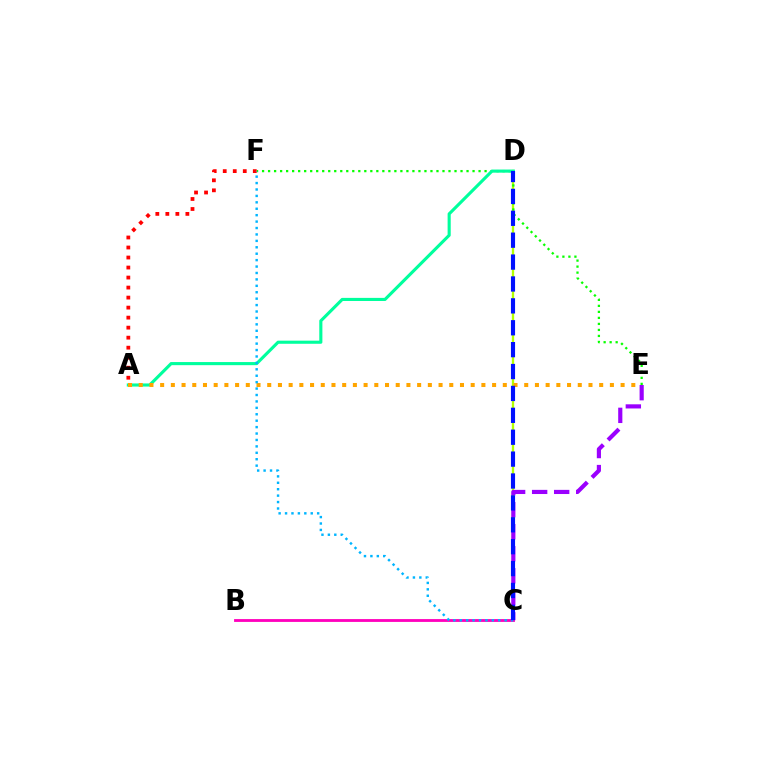{('C', 'D'): [{'color': '#b3ff00', 'line_style': 'solid', 'thickness': 1.67}, {'color': '#0010ff', 'line_style': 'dashed', 'thickness': 2.97}], ('B', 'C'): [{'color': '#ff00bd', 'line_style': 'solid', 'thickness': 2.04}], ('E', 'F'): [{'color': '#08ff00', 'line_style': 'dotted', 'thickness': 1.63}], ('A', 'D'): [{'color': '#00ff9d', 'line_style': 'solid', 'thickness': 2.24}], ('A', 'F'): [{'color': '#ff0000', 'line_style': 'dotted', 'thickness': 2.72}], ('A', 'E'): [{'color': '#ffa500', 'line_style': 'dotted', 'thickness': 2.91}], ('C', 'F'): [{'color': '#00b5ff', 'line_style': 'dotted', 'thickness': 1.74}], ('C', 'E'): [{'color': '#9b00ff', 'line_style': 'dashed', 'thickness': 2.99}]}